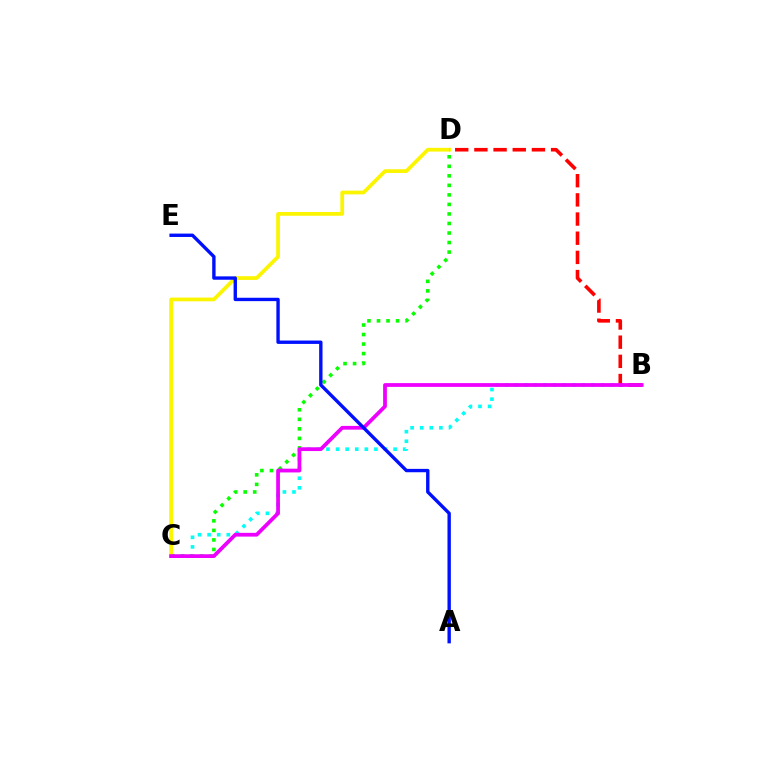{('B', 'C'): [{'color': '#00fff6', 'line_style': 'dotted', 'thickness': 2.61}, {'color': '#ee00ff', 'line_style': 'solid', 'thickness': 2.7}], ('C', 'D'): [{'color': '#fcf500', 'line_style': 'solid', 'thickness': 2.69}, {'color': '#08ff00', 'line_style': 'dotted', 'thickness': 2.59}], ('B', 'D'): [{'color': '#ff0000', 'line_style': 'dashed', 'thickness': 2.6}], ('A', 'E'): [{'color': '#0010ff', 'line_style': 'solid', 'thickness': 2.43}]}